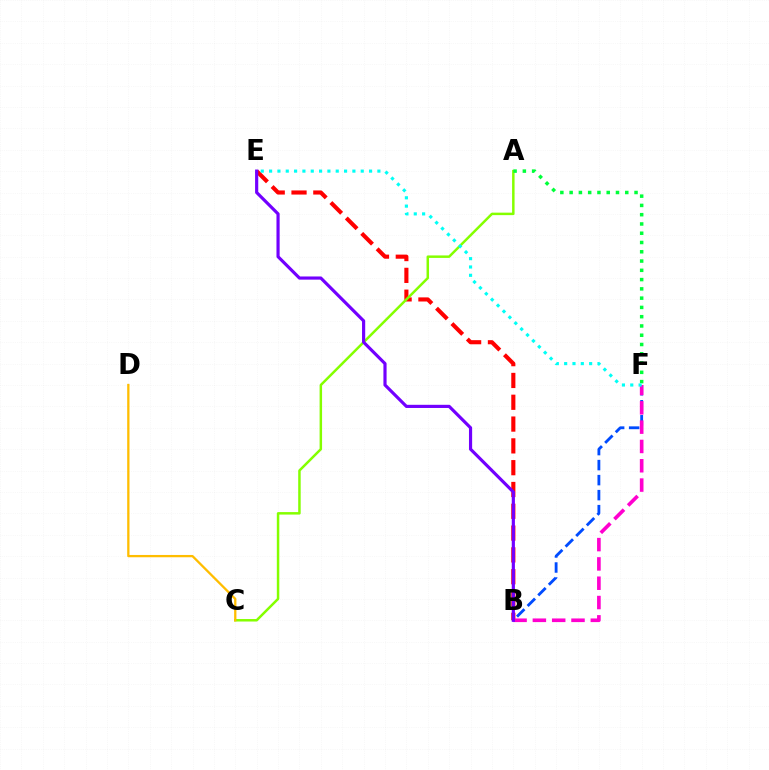{('B', 'E'): [{'color': '#ff0000', 'line_style': 'dashed', 'thickness': 2.96}, {'color': '#7200ff', 'line_style': 'solid', 'thickness': 2.28}], ('A', 'C'): [{'color': '#84ff00', 'line_style': 'solid', 'thickness': 1.79}], ('B', 'F'): [{'color': '#004bff', 'line_style': 'dashed', 'thickness': 2.04}, {'color': '#ff00cf', 'line_style': 'dashed', 'thickness': 2.62}], ('A', 'F'): [{'color': '#00ff39', 'line_style': 'dotted', 'thickness': 2.52}], ('C', 'D'): [{'color': '#ffbd00', 'line_style': 'solid', 'thickness': 1.65}], ('E', 'F'): [{'color': '#00fff6', 'line_style': 'dotted', 'thickness': 2.26}]}